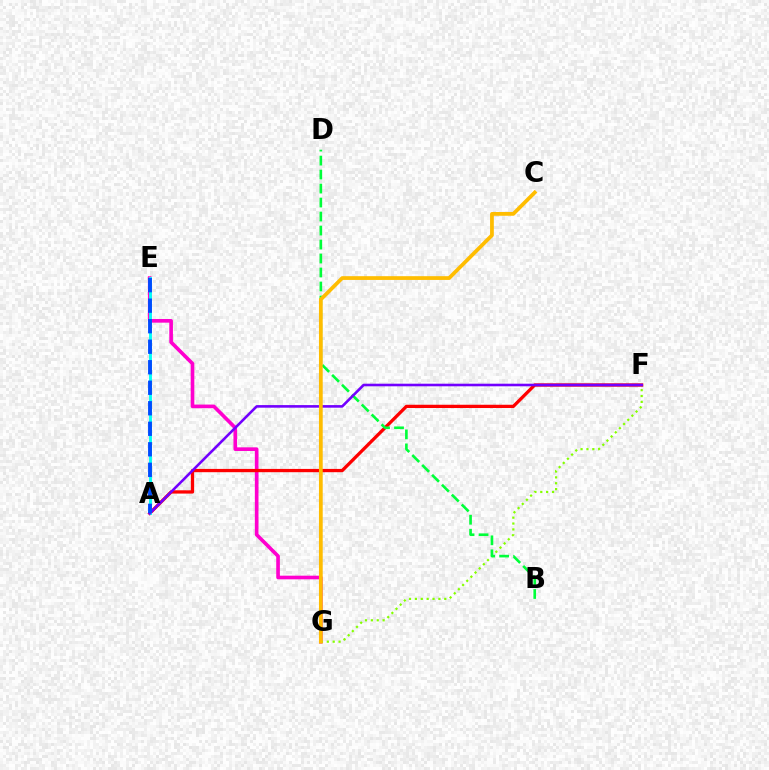{('E', 'G'): [{'color': '#ff00cf', 'line_style': 'solid', 'thickness': 2.62}], ('F', 'G'): [{'color': '#84ff00', 'line_style': 'dotted', 'thickness': 1.6}], ('A', 'F'): [{'color': '#ff0000', 'line_style': 'solid', 'thickness': 2.36}, {'color': '#7200ff', 'line_style': 'solid', 'thickness': 1.87}], ('A', 'E'): [{'color': '#00fff6', 'line_style': 'solid', 'thickness': 2.07}, {'color': '#004bff', 'line_style': 'dashed', 'thickness': 2.79}], ('B', 'D'): [{'color': '#00ff39', 'line_style': 'dashed', 'thickness': 1.9}], ('C', 'G'): [{'color': '#ffbd00', 'line_style': 'solid', 'thickness': 2.7}]}